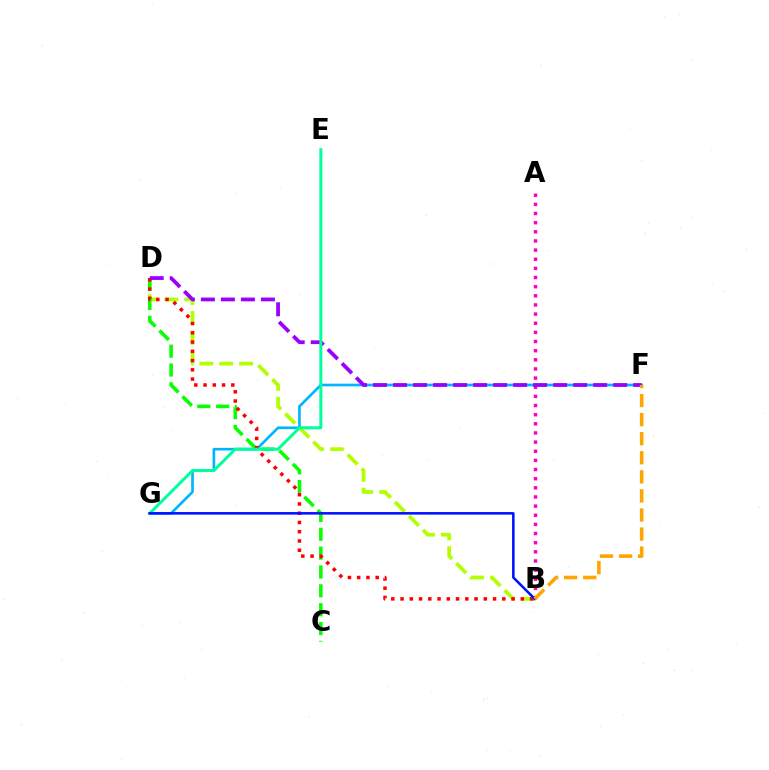{('F', 'G'): [{'color': '#00b5ff', 'line_style': 'solid', 'thickness': 1.9}], ('B', 'D'): [{'color': '#b3ff00', 'line_style': 'dashed', 'thickness': 2.7}, {'color': '#ff0000', 'line_style': 'dotted', 'thickness': 2.51}], ('C', 'D'): [{'color': '#08ff00', 'line_style': 'dashed', 'thickness': 2.56}], ('A', 'B'): [{'color': '#ff00bd', 'line_style': 'dotted', 'thickness': 2.48}], ('D', 'F'): [{'color': '#9b00ff', 'line_style': 'dashed', 'thickness': 2.72}], ('E', 'G'): [{'color': '#00ff9d', 'line_style': 'solid', 'thickness': 2.17}], ('B', 'G'): [{'color': '#0010ff', 'line_style': 'solid', 'thickness': 1.82}], ('B', 'F'): [{'color': '#ffa500', 'line_style': 'dashed', 'thickness': 2.59}]}